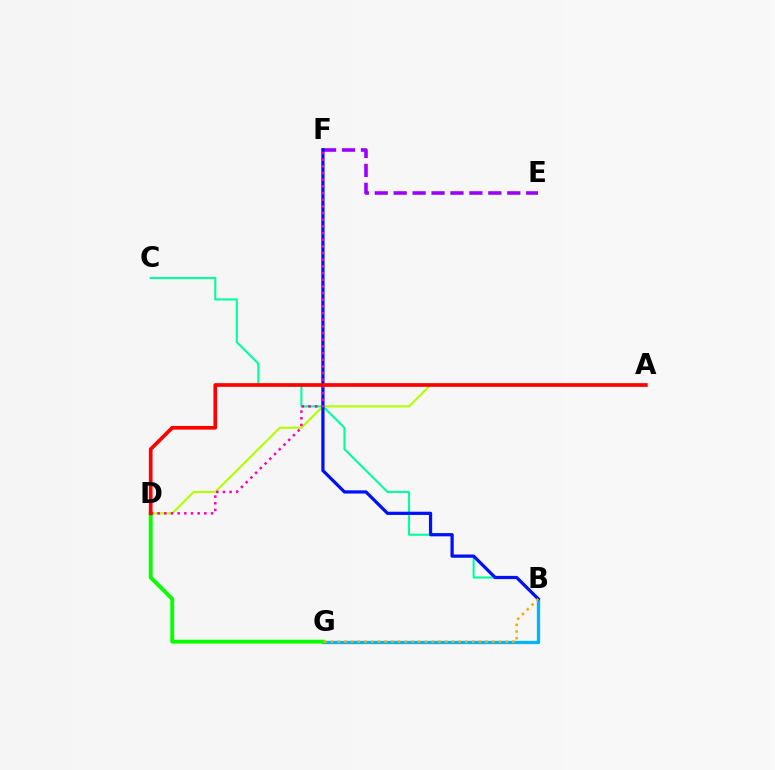{('E', 'F'): [{'color': '#9b00ff', 'line_style': 'dashed', 'thickness': 2.57}], ('B', 'C'): [{'color': '#00ff9d', 'line_style': 'solid', 'thickness': 1.51}], ('A', 'D'): [{'color': '#b3ff00', 'line_style': 'solid', 'thickness': 1.53}, {'color': '#ff0000', 'line_style': 'solid', 'thickness': 2.66}], ('B', 'G'): [{'color': '#00b5ff', 'line_style': 'solid', 'thickness': 2.39}, {'color': '#ffa500', 'line_style': 'dotted', 'thickness': 1.83}], ('D', 'G'): [{'color': '#08ff00', 'line_style': 'solid', 'thickness': 2.8}], ('B', 'F'): [{'color': '#0010ff', 'line_style': 'solid', 'thickness': 2.32}], ('D', 'F'): [{'color': '#ff00bd', 'line_style': 'dotted', 'thickness': 1.81}]}